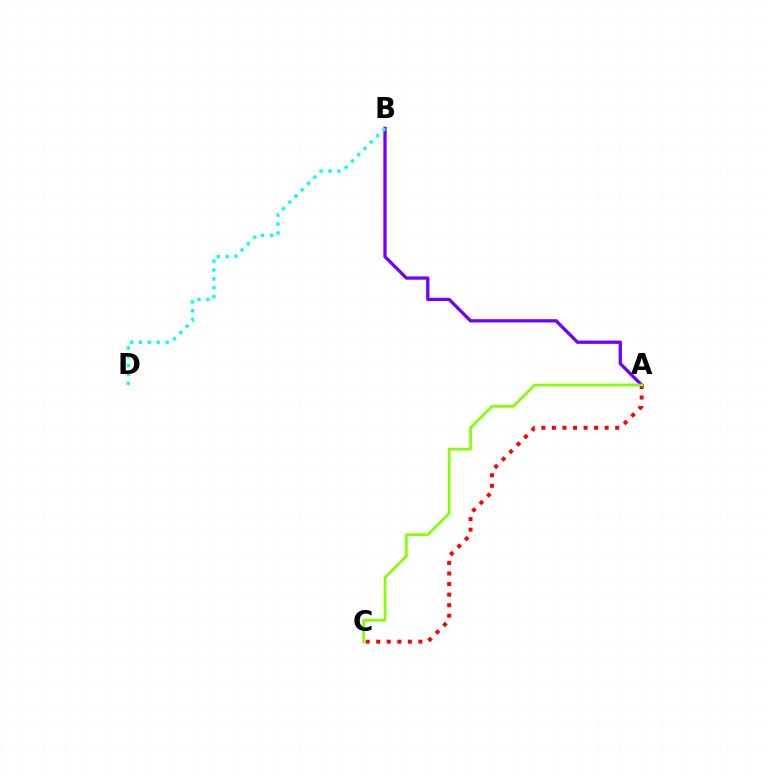{('A', 'C'): [{'color': '#ff0000', 'line_style': 'dotted', 'thickness': 2.87}, {'color': '#84ff00', 'line_style': 'solid', 'thickness': 1.95}], ('A', 'B'): [{'color': '#7200ff', 'line_style': 'solid', 'thickness': 2.37}], ('B', 'D'): [{'color': '#00fff6', 'line_style': 'dotted', 'thickness': 2.41}]}